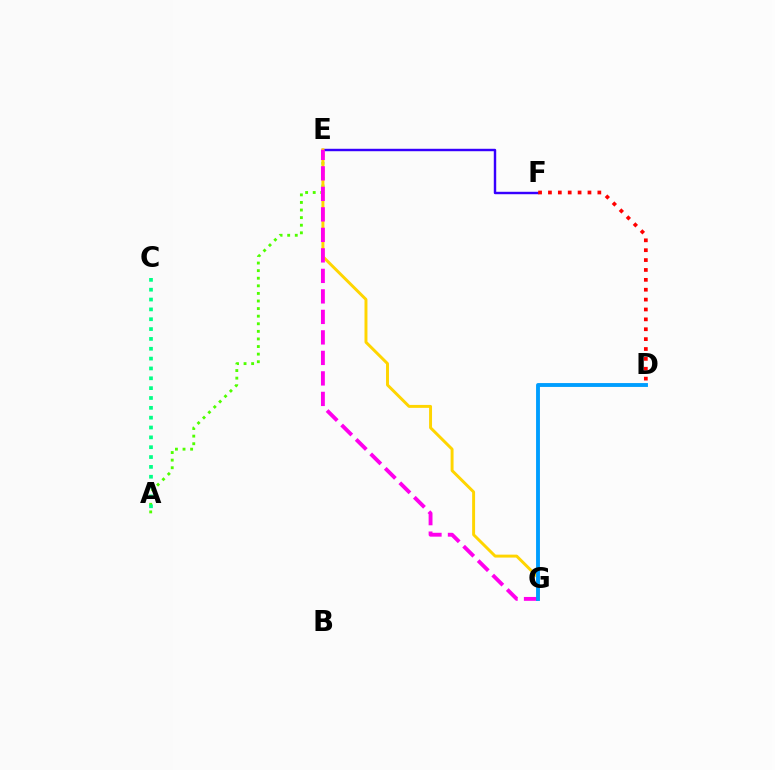{('E', 'F'): [{'color': '#3700ff', 'line_style': 'solid', 'thickness': 1.75}], ('A', 'E'): [{'color': '#4fff00', 'line_style': 'dotted', 'thickness': 2.06}], ('D', 'F'): [{'color': '#ff0000', 'line_style': 'dotted', 'thickness': 2.68}], ('E', 'G'): [{'color': '#ffd500', 'line_style': 'solid', 'thickness': 2.12}, {'color': '#ff00ed', 'line_style': 'dashed', 'thickness': 2.79}], ('D', 'G'): [{'color': '#009eff', 'line_style': 'solid', 'thickness': 2.79}], ('A', 'C'): [{'color': '#00ff86', 'line_style': 'dotted', 'thickness': 2.67}]}